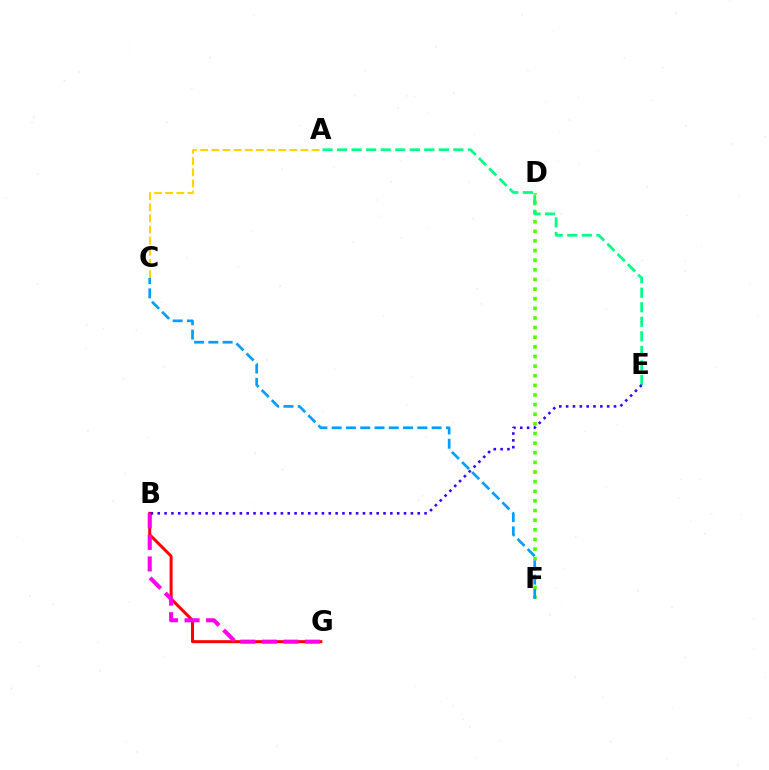{('D', 'F'): [{'color': '#4fff00', 'line_style': 'dotted', 'thickness': 2.62}], ('A', 'E'): [{'color': '#00ff86', 'line_style': 'dashed', 'thickness': 1.97}], ('A', 'C'): [{'color': '#ffd500', 'line_style': 'dashed', 'thickness': 1.51}], ('C', 'F'): [{'color': '#009eff', 'line_style': 'dashed', 'thickness': 1.94}], ('B', 'G'): [{'color': '#ff0000', 'line_style': 'solid', 'thickness': 2.16}, {'color': '#ff00ed', 'line_style': 'dashed', 'thickness': 2.93}], ('B', 'E'): [{'color': '#3700ff', 'line_style': 'dotted', 'thickness': 1.86}]}